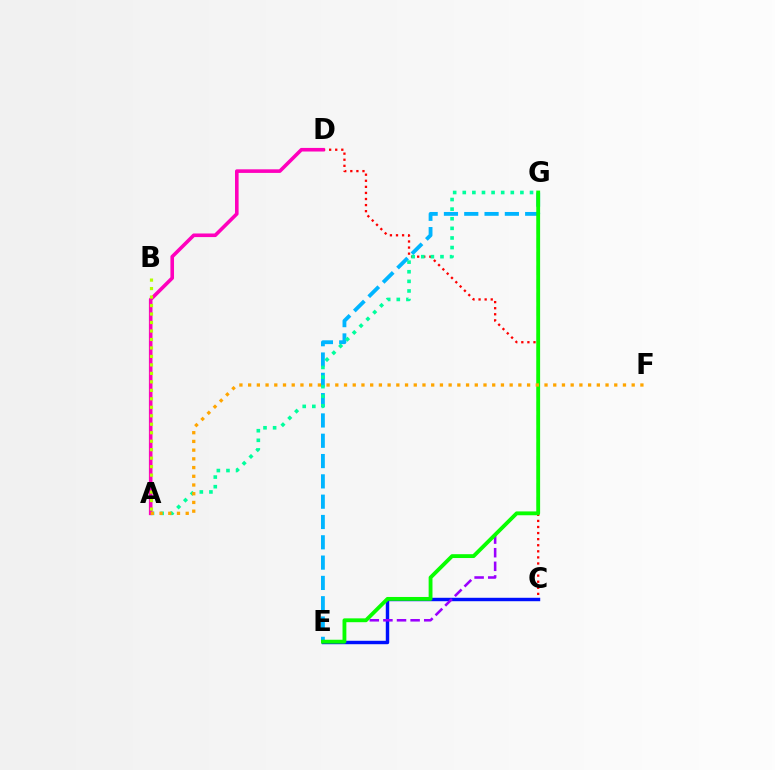{('C', 'D'): [{'color': '#ff0000', 'line_style': 'dotted', 'thickness': 1.65}], ('E', 'G'): [{'color': '#00b5ff', 'line_style': 'dashed', 'thickness': 2.76}, {'color': '#9b00ff', 'line_style': 'dashed', 'thickness': 1.85}, {'color': '#08ff00', 'line_style': 'solid', 'thickness': 2.76}], ('C', 'E'): [{'color': '#0010ff', 'line_style': 'solid', 'thickness': 2.47}], ('A', 'G'): [{'color': '#00ff9d', 'line_style': 'dotted', 'thickness': 2.61}], ('A', 'D'): [{'color': '#ff00bd', 'line_style': 'solid', 'thickness': 2.59}], ('A', 'F'): [{'color': '#ffa500', 'line_style': 'dotted', 'thickness': 2.37}], ('A', 'B'): [{'color': '#b3ff00', 'line_style': 'dotted', 'thickness': 2.3}]}